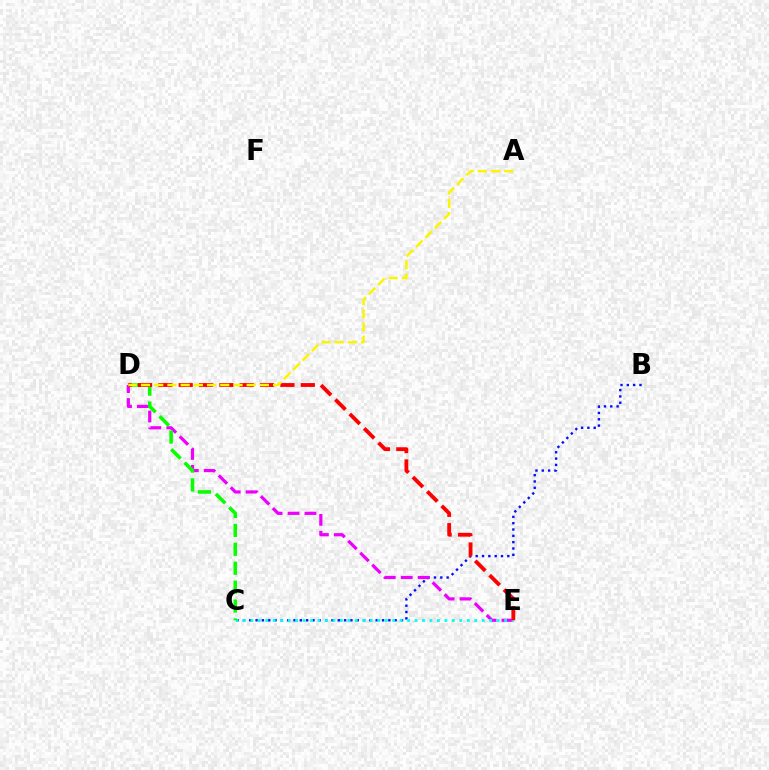{('B', 'C'): [{'color': '#0010ff', 'line_style': 'dotted', 'thickness': 1.72}], ('D', 'E'): [{'color': '#ee00ff', 'line_style': 'dashed', 'thickness': 2.3}, {'color': '#ff0000', 'line_style': 'dashed', 'thickness': 2.76}], ('C', 'E'): [{'color': '#00fff6', 'line_style': 'dotted', 'thickness': 2.03}], ('C', 'D'): [{'color': '#08ff00', 'line_style': 'dashed', 'thickness': 2.57}], ('A', 'D'): [{'color': '#fcf500', 'line_style': 'dashed', 'thickness': 1.79}]}